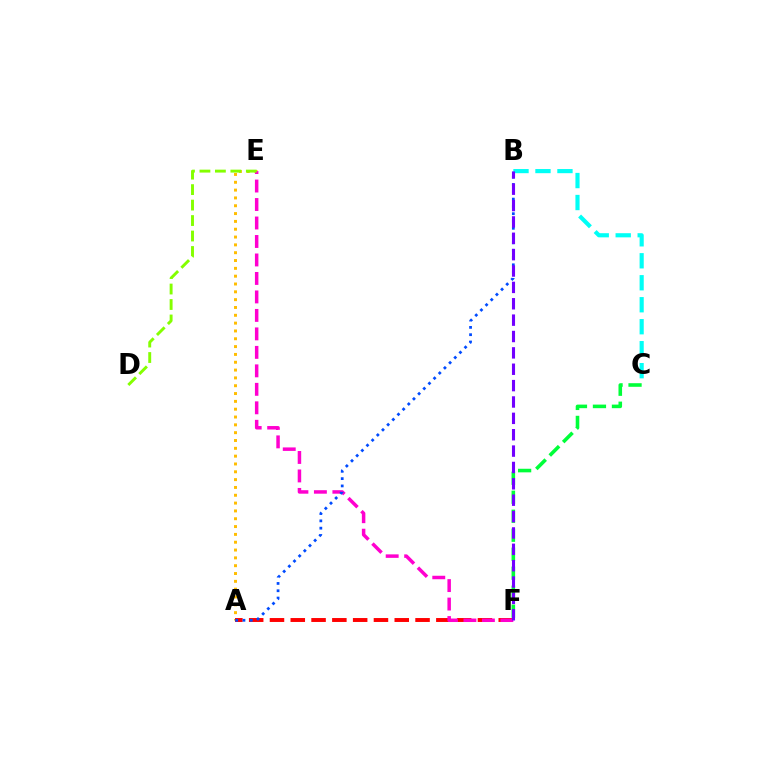{('A', 'E'): [{'color': '#ffbd00', 'line_style': 'dotted', 'thickness': 2.13}], ('B', 'C'): [{'color': '#00fff6', 'line_style': 'dashed', 'thickness': 2.99}], ('A', 'F'): [{'color': '#ff0000', 'line_style': 'dashed', 'thickness': 2.83}], ('E', 'F'): [{'color': '#ff00cf', 'line_style': 'dashed', 'thickness': 2.51}], ('A', 'B'): [{'color': '#004bff', 'line_style': 'dotted', 'thickness': 1.98}], ('D', 'E'): [{'color': '#84ff00', 'line_style': 'dashed', 'thickness': 2.1}], ('C', 'F'): [{'color': '#00ff39', 'line_style': 'dashed', 'thickness': 2.58}], ('B', 'F'): [{'color': '#7200ff', 'line_style': 'dashed', 'thickness': 2.22}]}